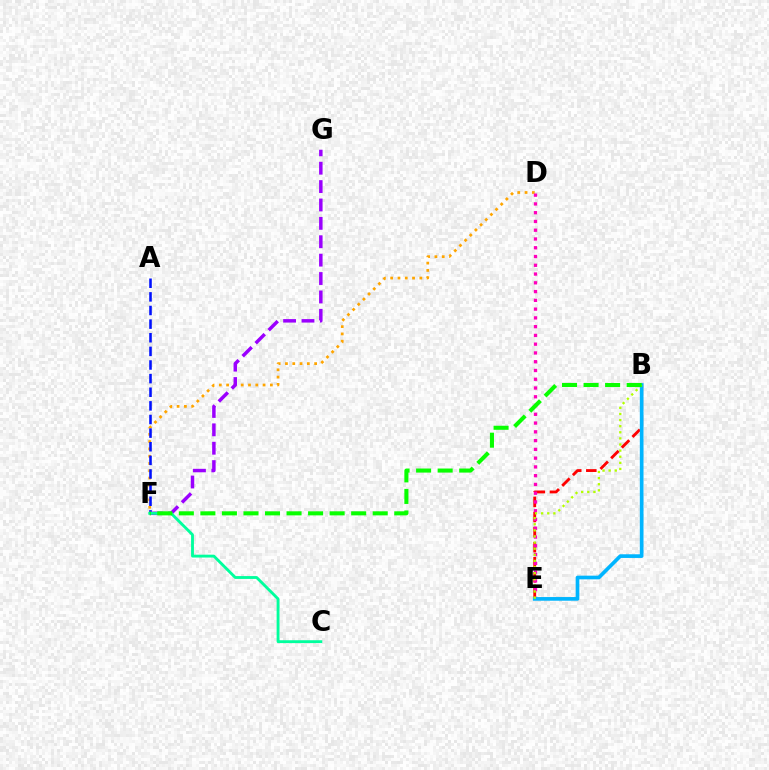{('D', 'F'): [{'color': '#ffa500', 'line_style': 'dotted', 'thickness': 1.98}], ('B', 'E'): [{'color': '#ff0000', 'line_style': 'dashed', 'thickness': 2.05}, {'color': '#00b5ff', 'line_style': 'solid', 'thickness': 2.65}, {'color': '#b3ff00', 'line_style': 'dotted', 'thickness': 1.66}], ('A', 'F'): [{'color': '#0010ff', 'line_style': 'dashed', 'thickness': 1.85}], ('F', 'G'): [{'color': '#9b00ff', 'line_style': 'dashed', 'thickness': 2.5}], ('C', 'F'): [{'color': '#00ff9d', 'line_style': 'solid', 'thickness': 2.06}], ('D', 'E'): [{'color': '#ff00bd', 'line_style': 'dotted', 'thickness': 2.38}], ('B', 'F'): [{'color': '#08ff00', 'line_style': 'dashed', 'thickness': 2.93}]}